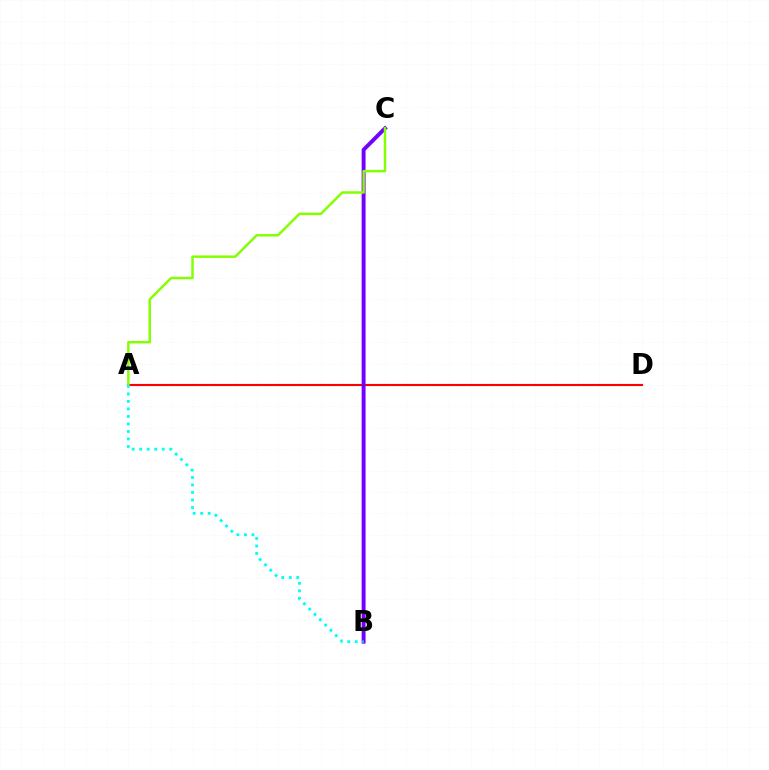{('A', 'D'): [{'color': '#ff0000', 'line_style': 'solid', 'thickness': 1.52}], ('B', 'C'): [{'color': '#7200ff', 'line_style': 'solid', 'thickness': 2.82}], ('A', 'C'): [{'color': '#84ff00', 'line_style': 'solid', 'thickness': 1.78}], ('A', 'B'): [{'color': '#00fff6', 'line_style': 'dotted', 'thickness': 2.04}]}